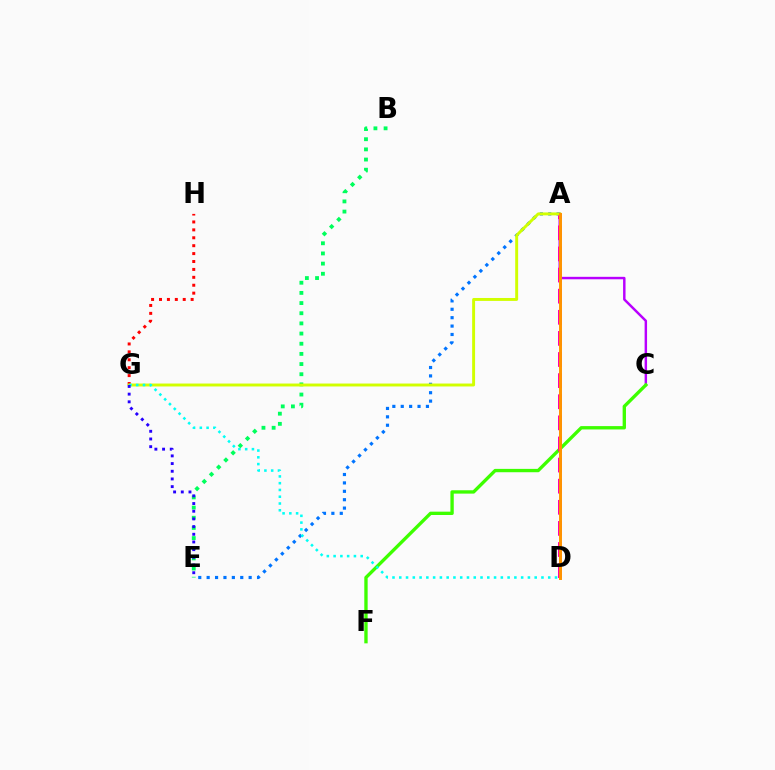{('A', 'C'): [{'color': '#b900ff', 'line_style': 'solid', 'thickness': 1.77}], ('A', 'E'): [{'color': '#0074ff', 'line_style': 'dotted', 'thickness': 2.28}], ('C', 'F'): [{'color': '#3dff00', 'line_style': 'solid', 'thickness': 2.41}], ('B', 'E'): [{'color': '#00ff5c', 'line_style': 'dotted', 'thickness': 2.76}], ('G', 'H'): [{'color': '#ff0000', 'line_style': 'dotted', 'thickness': 2.15}], ('A', 'D'): [{'color': '#ff00ac', 'line_style': 'dashed', 'thickness': 2.87}, {'color': '#ff9400', 'line_style': 'solid', 'thickness': 2.13}], ('A', 'G'): [{'color': '#d1ff00', 'line_style': 'solid', 'thickness': 2.11}], ('D', 'G'): [{'color': '#00fff6', 'line_style': 'dotted', 'thickness': 1.84}], ('E', 'G'): [{'color': '#2500ff', 'line_style': 'dotted', 'thickness': 2.09}]}